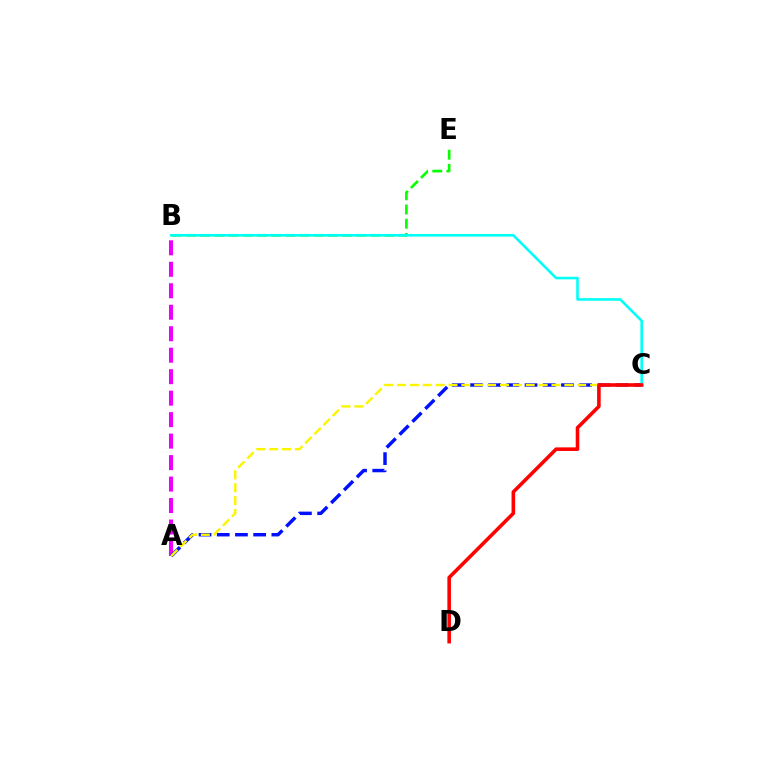{('A', 'B'): [{'color': '#ee00ff', 'line_style': 'dashed', 'thickness': 2.92}], ('A', 'C'): [{'color': '#0010ff', 'line_style': 'dashed', 'thickness': 2.47}, {'color': '#fcf500', 'line_style': 'dashed', 'thickness': 1.75}], ('B', 'E'): [{'color': '#08ff00', 'line_style': 'dashed', 'thickness': 1.93}], ('B', 'C'): [{'color': '#00fff6', 'line_style': 'solid', 'thickness': 1.85}], ('C', 'D'): [{'color': '#ff0000', 'line_style': 'solid', 'thickness': 2.58}]}